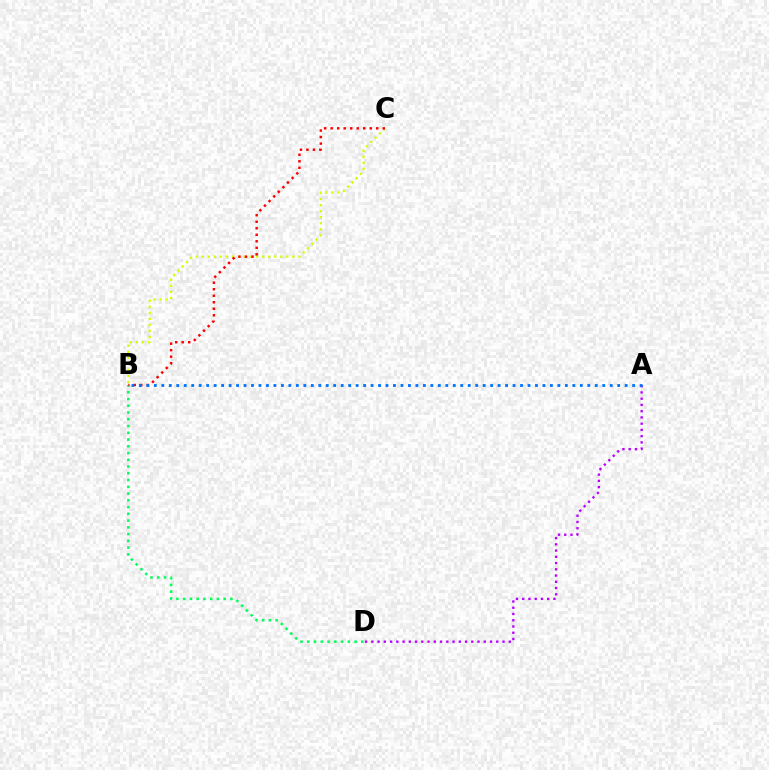{('A', 'D'): [{'color': '#b900ff', 'line_style': 'dotted', 'thickness': 1.7}], ('B', 'C'): [{'color': '#d1ff00', 'line_style': 'dotted', 'thickness': 1.64}, {'color': '#ff0000', 'line_style': 'dotted', 'thickness': 1.77}], ('B', 'D'): [{'color': '#00ff5c', 'line_style': 'dotted', 'thickness': 1.84}], ('A', 'B'): [{'color': '#0074ff', 'line_style': 'dotted', 'thickness': 2.03}]}